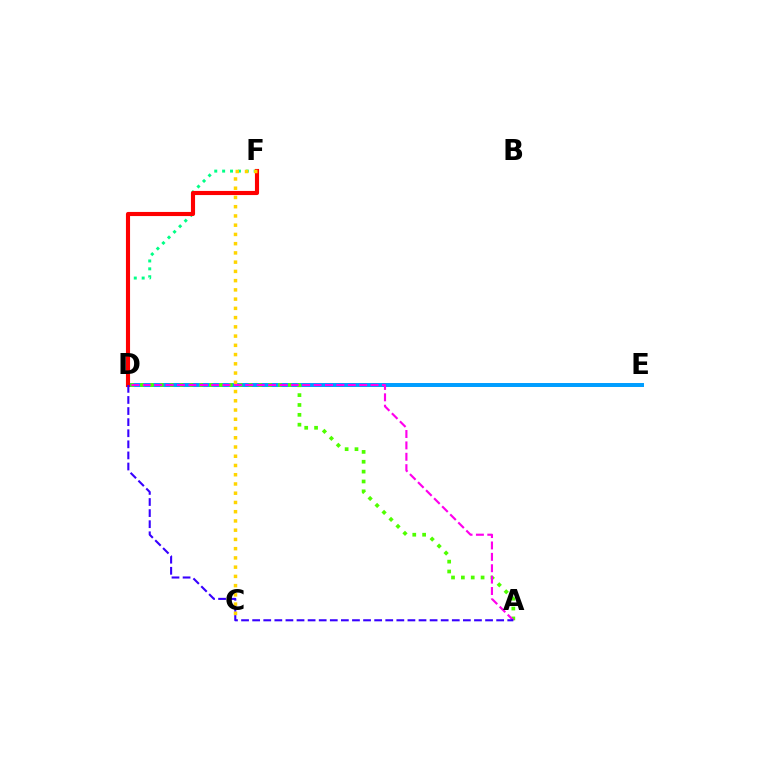{('D', 'E'): [{'color': '#009eff', 'line_style': 'solid', 'thickness': 2.86}], ('A', 'D'): [{'color': '#4fff00', 'line_style': 'dotted', 'thickness': 2.68}, {'color': '#ff00ed', 'line_style': 'dashed', 'thickness': 1.55}, {'color': '#3700ff', 'line_style': 'dashed', 'thickness': 1.51}], ('D', 'F'): [{'color': '#00ff86', 'line_style': 'dotted', 'thickness': 2.14}, {'color': '#ff0000', 'line_style': 'solid', 'thickness': 2.97}], ('C', 'F'): [{'color': '#ffd500', 'line_style': 'dotted', 'thickness': 2.51}]}